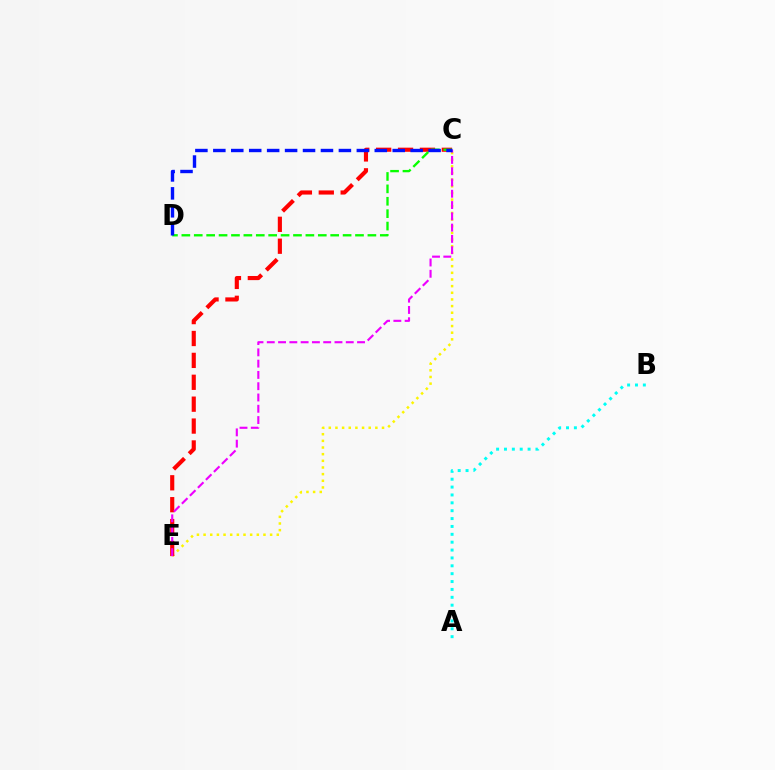{('C', 'E'): [{'color': '#fcf500', 'line_style': 'dotted', 'thickness': 1.81}, {'color': '#ff0000', 'line_style': 'dashed', 'thickness': 2.97}, {'color': '#ee00ff', 'line_style': 'dashed', 'thickness': 1.53}], ('C', 'D'): [{'color': '#08ff00', 'line_style': 'dashed', 'thickness': 1.68}, {'color': '#0010ff', 'line_style': 'dashed', 'thickness': 2.44}], ('A', 'B'): [{'color': '#00fff6', 'line_style': 'dotted', 'thickness': 2.14}]}